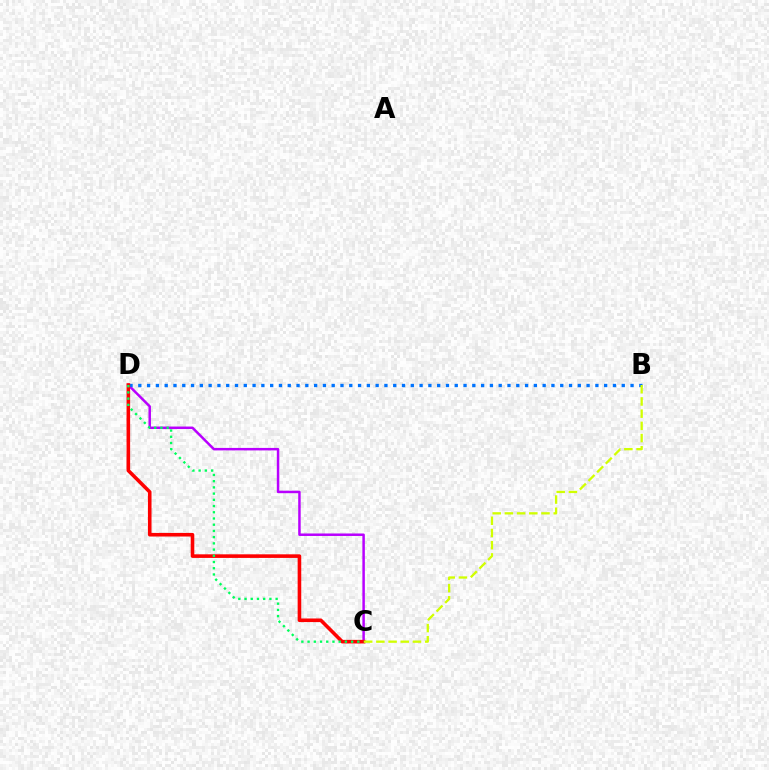{('C', 'D'): [{'color': '#b900ff', 'line_style': 'solid', 'thickness': 1.79}, {'color': '#ff0000', 'line_style': 'solid', 'thickness': 2.59}, {'color': '#00ff5c', 'line_style': 'dotted', 'thickness': 1.69}], ('B', 'D'): [{'color': '#0074ff', 'line_style': 'dotted', 'thickness': 2.39}], ('B', 'C'): [{'color': '#d1ff00', 'line_style': 'dashed', 'thickness': 1.66}]}